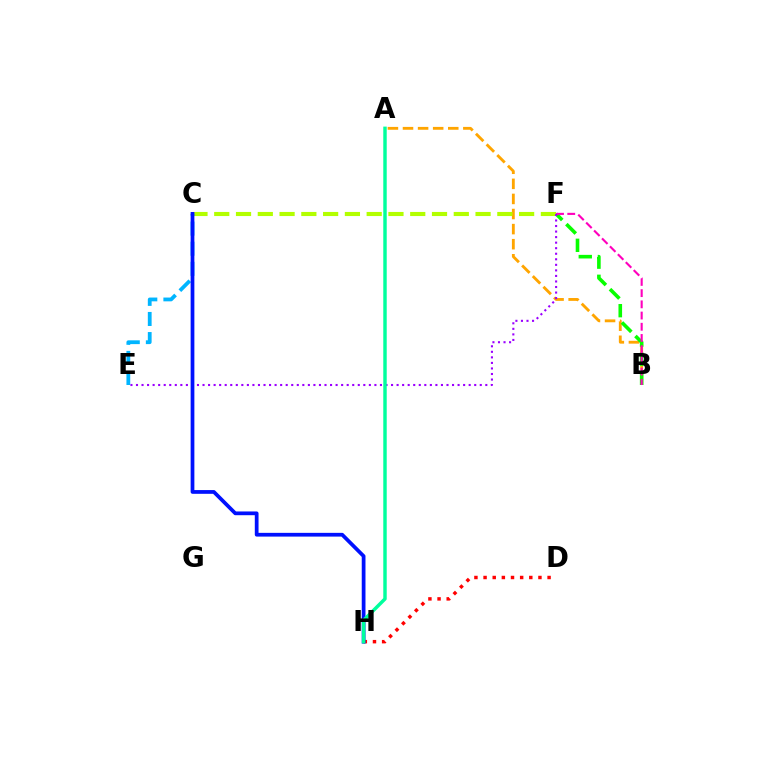{('A', 'B'): [{'color': '#ffa500', 'line_style': 'dashed', 'thickness': 2.05}], ('B', 'F'): [{'color': '#08ff00', 'line_style': 'dashed', 'thickness': 2.6}, {'color': '#ff00bd', 'line_style': 'dashed', 'thickness': 1.52}], ('C', 'F'): [{'color': '#b3ff00', 'line_style': 'dashed', 'thickness': 2.96}], ('D', 'H'): [{'color': '#ff0000', 'line_style': 'dotted', 'thickness': 2.48}], ('E', 'F'): [{'color': '#9b00ff', 'line_style': 'dotted', 'thickness': 1.51}], ('C', 'E'): [{'color': '#00b5ff', 'line_style': 'dashed', 'thickness': 2.73}], ('C', 'H'): [{'color': '#0010ff', 'line_style': 'solid', 'thickness': 2.69}], ('A', 'H'): [{'color': '#00ff9d', 'line_style': 'solid', 'thickness': 2.48}]}